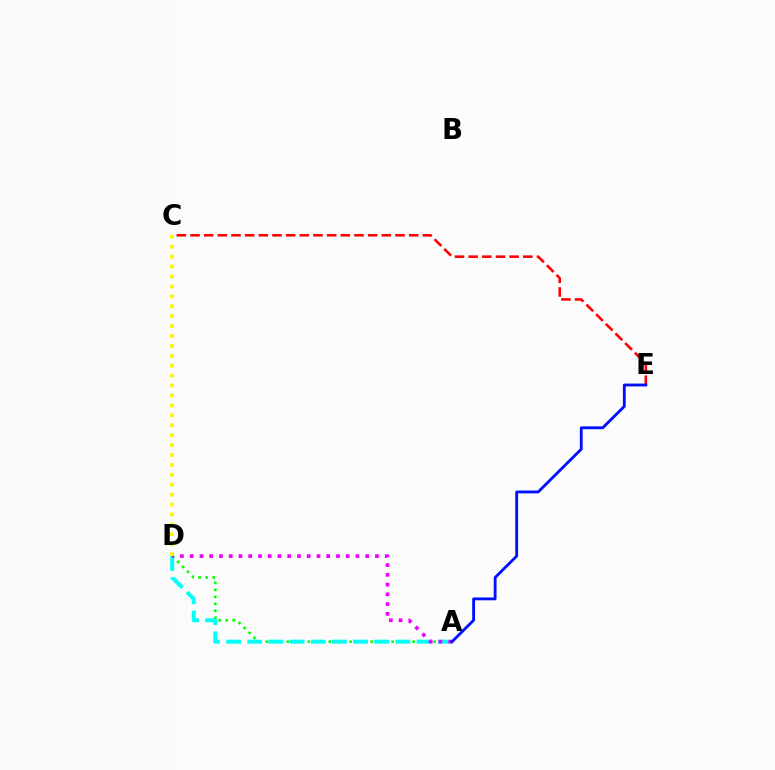{('C', 'E'): [{'color': '#ff0000', 'line_style': 'dashed', 'thickness': 1.86}], ('A', 'D'): [{'color': '#08ff00', 'line_style': 'dotted', 'thickness': 1.9}, {'color': '#00fff6', 'line_style': 'dashed', 'thickness': 2.87}, {'color': '#ee00ff', 'line_style': 'dotted', 'thickness': 2.65}], ('C', 'D'): [{'color': '#fcf500', 'line_style': 'dotted', 'thickness': 2.69}], ('A', 'E'): [{'color': '#0010ff', 'line_style': 'solid', 'thickness': 2.04}]}